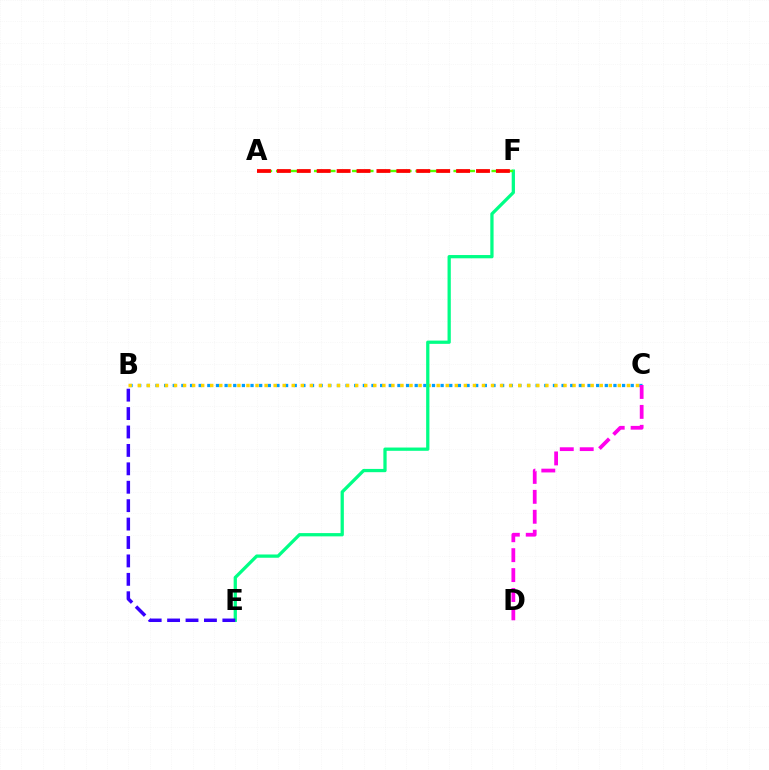{('B', 'C'): [{'color': '#009eff', 'line_style': 'dotted', 'thickness': 2.35}, {'color': '#ffd500', 'line_style': 'dotted', 'thickness': 2.46}], ('E', 'F'): [{'color': '#00ff86', 'line_style': 'solid', 'thickness': 2.35}], ('A', 'F'): [{'color': '#4fff00', 'line_style': 'dashed', 'thickness': 1.72}, {'color': '#ff0000', 'line_style': 'dashed', 'thickness': 2.71}], ('B', 'E'): [{'color': '#3700ff', 'line_style': 'dashed', 'thickness': 2.5}], ('C', 'D'): [{'color': '#ff00ed', 'line_style': 'dashed', 'thickness': 2.71}]}